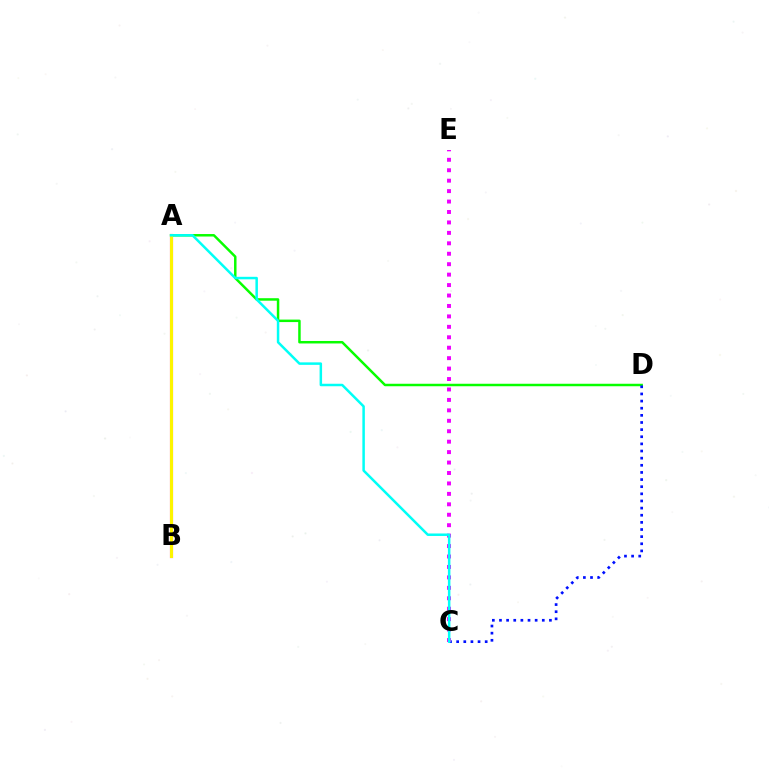{('A', 'B'): [{'color': '#ff0000', 'line_style': 'solid', 'thickness': 2.24}, {'color': '#fcf500', 'line_style': 'solid', 'thickness': 2.17}], ('A', 'D'): [{'color': '#08ff00', 'line_style': 'solid', 'thickness': 1.79}], ('C', 'D'): [{'color': '#0010ff', 'line_style': 'dotted', 'thickness': 1.94}], ('C', 'E'): [{'color': '#ee00ff', 'line_style': 'dotted', 'thickness': 2.84}], ('A', 'C'): [{'color': '#00fff6', 'line_style': 'solid', 'thickness': 1.8}]}